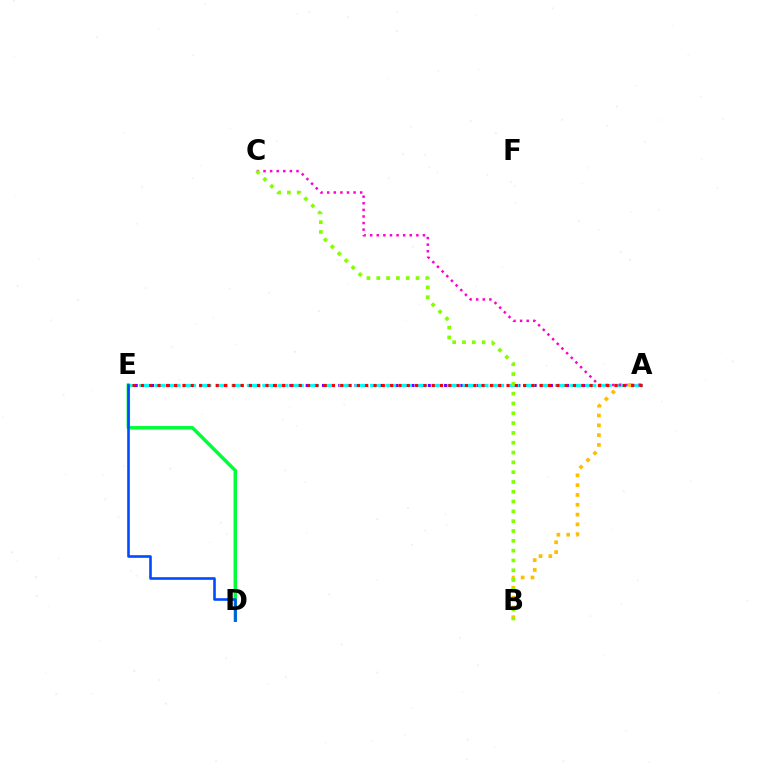{('A', 'E'): [{'color': '#7200ff', 'line_style': 'dotted', 'thickness': 2.21}, {'color': '#00fff6', 'line_style': 'dashed', 'thickness': 2.09}, {'color': '#ff0000', 'line_style': 'dotted', 'thickness': 2.26}], ('A', 'B'): [{'color': '#ffbd00', 'line_style': 'dotted', 'thickness': 2.67}], ('A', 'C'): [{'color': '#ff00cf', 'line_style': 'dotted', 'thickness': 1.79}], ('D', 'E'): [{'color': '#00ff39', 'line_style': 'solid', 'thickness': 2.5}, {'color': '#004bff', 'line_style': 'solid', 'thickness': 1.88}], ('B', 'C'): [{'color': '#84ff00', 'line_style': 'dotted', 'thickness': 2.67}]}